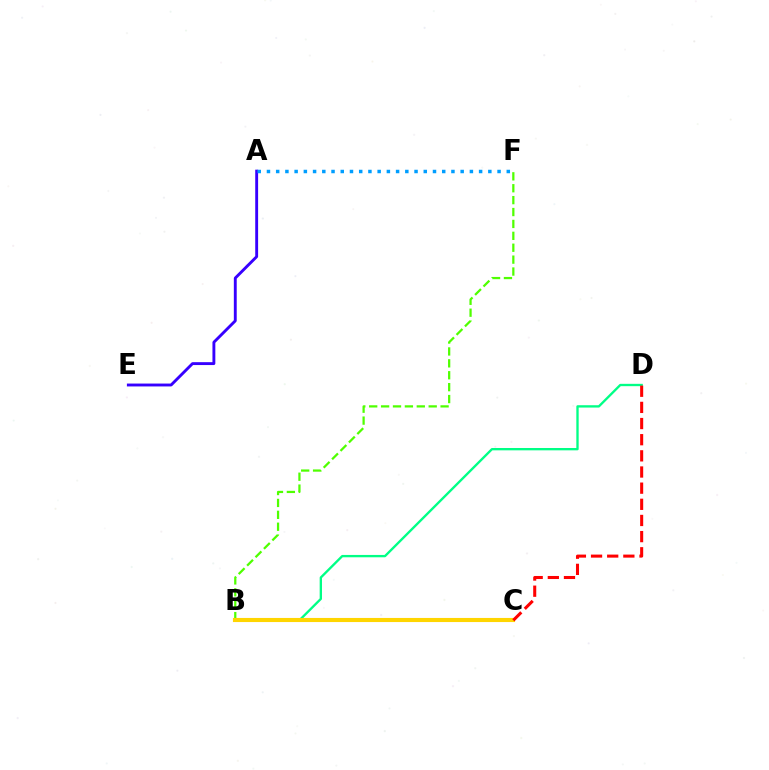{('A', 'E'): [{'color': '#3700ff', 'line_style': 'solid', 'thickness': 2.08}], ('A', 'F'): [{'color': '#009eff', 'line_style': 'dotted', 'thickness': 2.51}], ('B', 'F'): [{'color': '#4fff00', 'line_style': 'dashed', 'thickness': 1.62}], ('B', 'D'): [{'color': '#00ff86', 'line_style': 'solid', 'thickness': 1.69}], ('B', 'C'): [{'color': '#ff00ed', 'line_style': 'dashed', 'thickness': 1.66}, {'color': '#ffd500', 'line_style': 'solid', 'thickness': 2.96}], ('C', 'D'): [{'color': '#ff0000', 'line_style': 'dashed', 'thickness': 2.19}]}